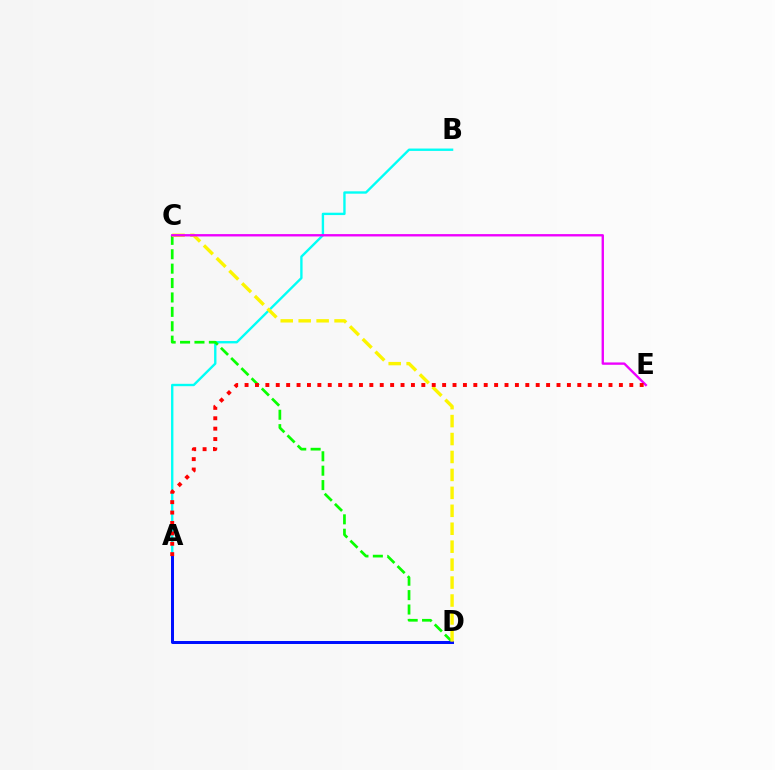{('A', 'B'): [{'color': '#00fff6', 'line_style': 'solid', 'thickness': 1.7}], ('C', 'D'): [{'color': '#08ff00', 'line_style': 'dashed', 'thickness': 1.96}, {'color': '#fcf500', 'line_style': 'dashed', 'thickness': 2.44}], ('A', 'D'): [{'color': '#0010ff', 'line_style': 'solid', 'thickness': 2.17}], ('C', 'E'): [{'color': '#ee00ff', 'line_style': 'solid', 'thickness': 1.7}], ('A', 'E'): [{'color': '#ff0000', 'line_style': 'dotted', 'thickness': 2.83}]}